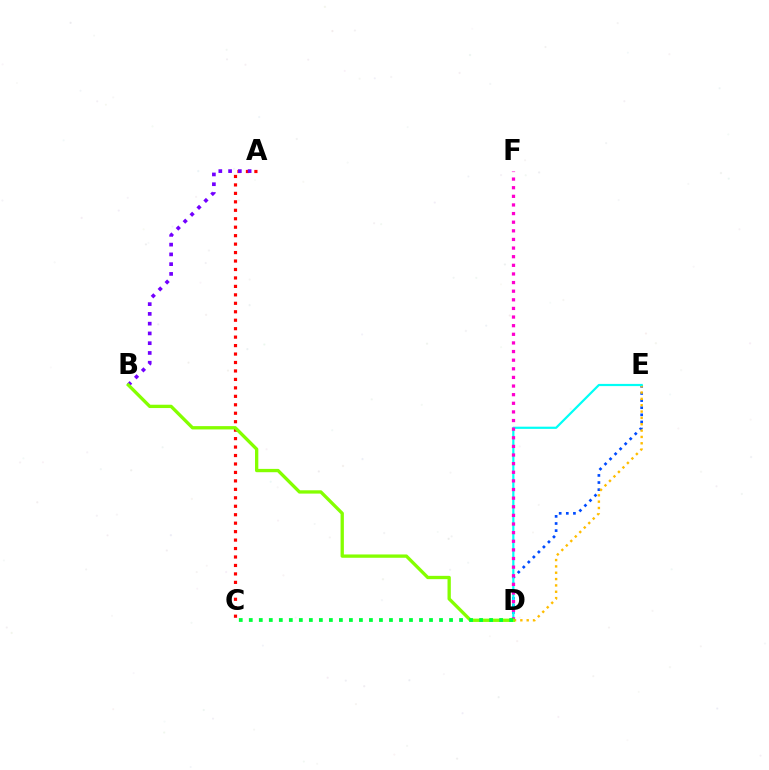{('D', 'E'): [{'color': '#004bff', 'line_style': 'dotted', 'thickness': 1.93}, {'color': '#ffbd00', 'line_style': 'dotted', 'thickness': 1.72}, {'color': '#00fff6', 'line_style': 'solid', 'thickness': 1.58}], ('A', 'C'): [{'color': '#ff0000', 'line_style': 'dotted', 'thickness': 2.3}], ('D', 'F'): [{'color': '#ff00cf', 'line_style': 'dotted', 'thickness': 2.34}], ('A', 'B'): [{'color': '#7200ff', 'line_style': 'dotted', 'thickness': 2.65}], ('B', 'D'): [{'color': '#84ff00', 'line_style': 'solid', 'thickness': 2.39}], ('C', 'D'): [{'color': '#00ff39', 'line_style': 'dotted', 'thickness': 2.72}]}